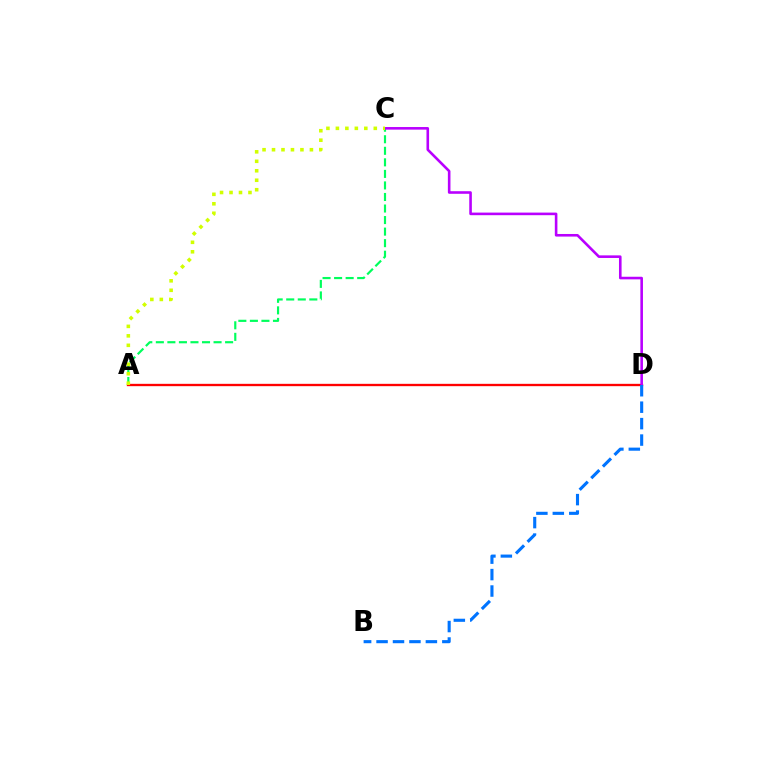{('A', 'C'): [{'color': '#00ff5c', 'line_style': 'dashed', 'thickness': 1.57}, {'color': '#d1ff00', 'line_style': 'dotted', 'thickness': 2.57}], ('A', 'D'): [{'color': '#ff0000', 'line_style': 'solid', 'thickness': 1.68}], ('C', 'D'): [{'color': '#b900ff', 'line_style': 'solid', 'thickness': 1.87}], ('B', 'D'): [{'color': '#0074ff', 'line_style': 'dashed', 'thickness': 2.23}]}